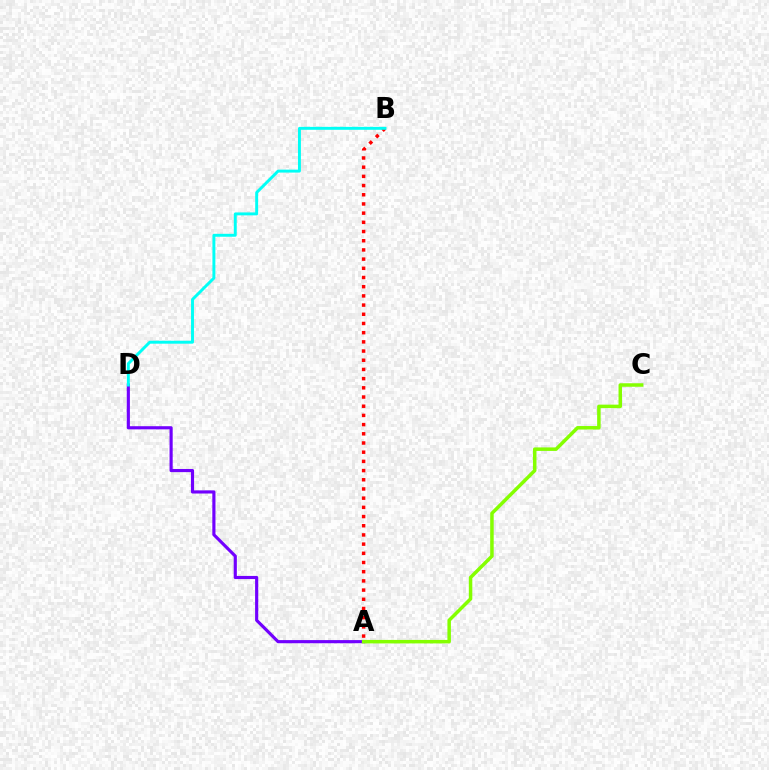{('A', 'D'): [{'color': '#7200ff', 'line_style': 'solid', 'thickness': 2.27}], ('A', 'B'): [{'color': '#ff0000', 'line_style': 'dotted', 'thickness': 2.5}], ('B', 'D'): [{'color': '#00fff6', 'line_style': 'solid', 'thickness': 2.11}], ('A', 'C'): [{'color': '#84ff00', 'line_style': 'solid', 'thickness': 2.52}]}